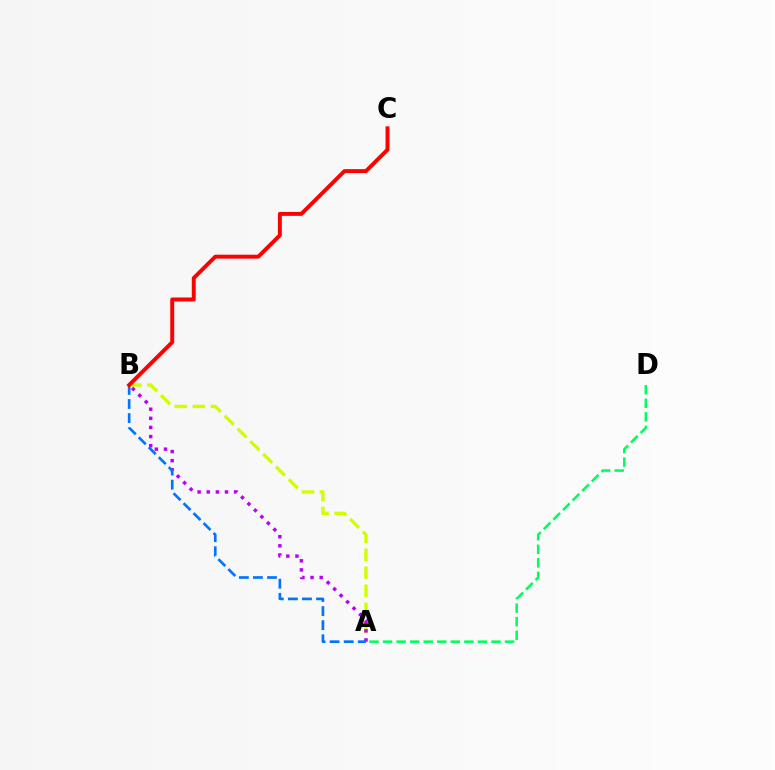{('A', 'D'): [{'color': '#00ff5c', 'line_style': 'dashed', 'thickness': 1.84}], ('A', 'B'): [{'color': '#d1ff00', 'line_style': 'dashed', 'thickness': 2.45}, {'color': '#b900ff', 'line_style': 'dotted', 'thickness': 2.48}, {'color': '#0074ff', 'line_style': 'dashed', 'thickness': 1.91}], ('B', 'C'): [{'color': '#ff0000', 'line_style': 'solid', 'thickness': 2.83}]}